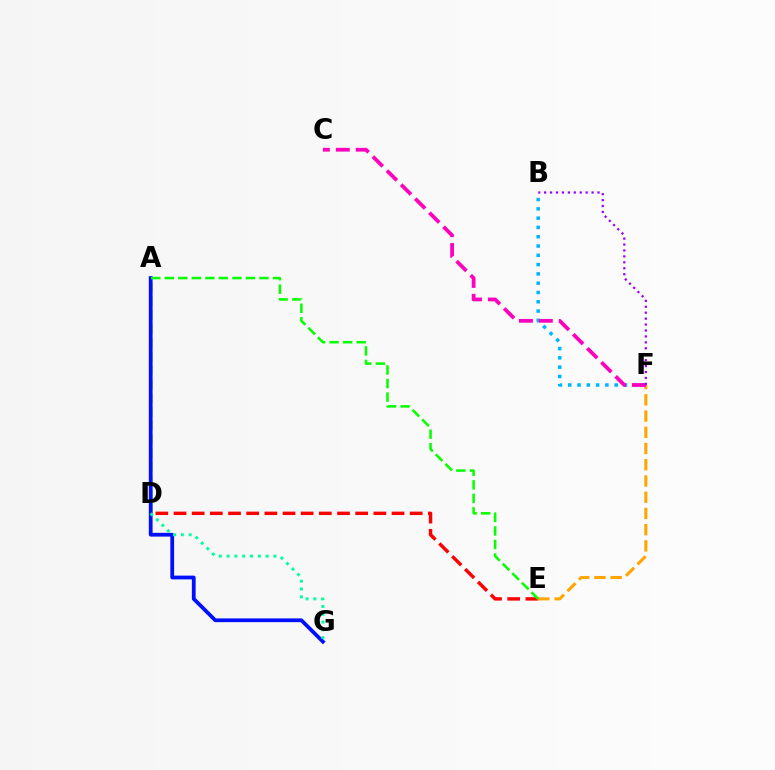{('E', 'F'): [{'color': '#ffa500', 'line_style': 'dashed', 'thickness': 2.2}], ('D', 'E'): [{'color': '#ff0000', 'line_style': 'dashed', 'thickness': 2.47}], ('A', 'D'): [{'color': '#b3ff00', 'line_style': 'dashed', 'thickness': 1.88}], ('B', 'F'): [{'color': '#00b5ff', 'line_style': 'dotted', 'thickness': 2.52}, {'color': '#9b00ff', 'line_style': 'dotted', 'thickness': 1.61}], ('C', 'F'): [{'color': '#ff00bd', 'line_style': 'dashed', 'thickness': 2.71}], ('A', 'G'): [{'color': '#0010ff', 'line_style': 'solid', 'thickness': 2.72}], ('A', 'E'): [{'color': '#08ff00', 'line_style': 'dashed', 'thickness': 1.84}], ('D', 'G'): [{'color': '#00ff9d', 'line_style': 'dotted', 'thickness': 2.12}]}